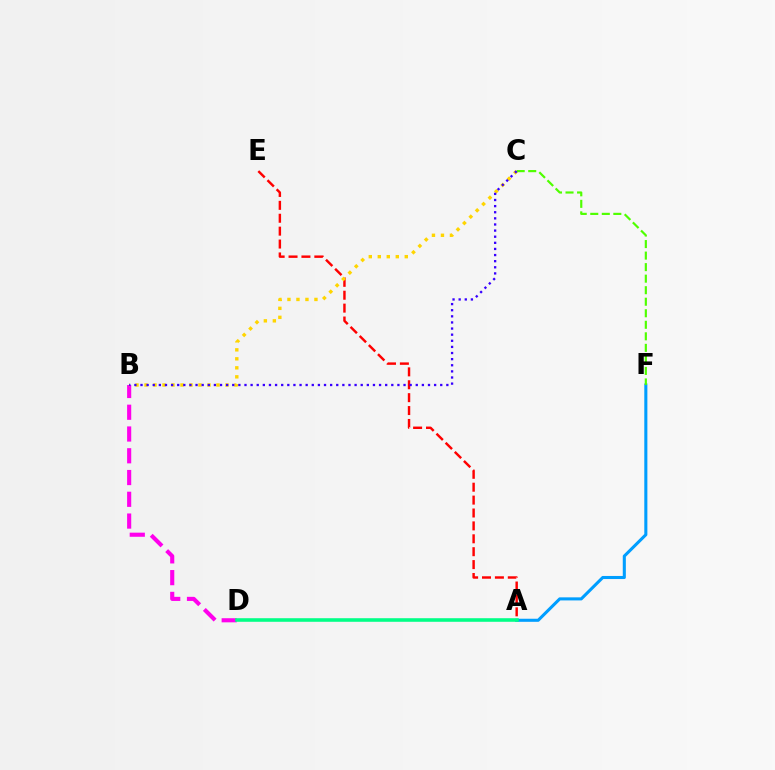{('A', 'F'): [{'color': '#009eff', 'line_style': 'solid', 'thickness': 2.21}], ('A', 'E'): [{'color': '#ff0000', 'line_style': 'dashed', 'thickness': 1.75}], ('B', 'D'): [{'color': '#ff00ed', 'line_style': 'dashed', 'thickness': 2.96}], ('B', 'C'): [{'color': '#ffd500', 'line_style': 'dotted', 'thickness': 2.44}, {'color': '#3700ff', 'line_style': 'dotted', 'thickness': 1.66}], ('C', 'F'): [{'color': '#4fff00', 'line_style': 'dashed', 'thickness': 1.57}], ('A', 'D'): [{'color': '#00ff86', 'line_style': 'solid', 'thickness': 2.57}]}